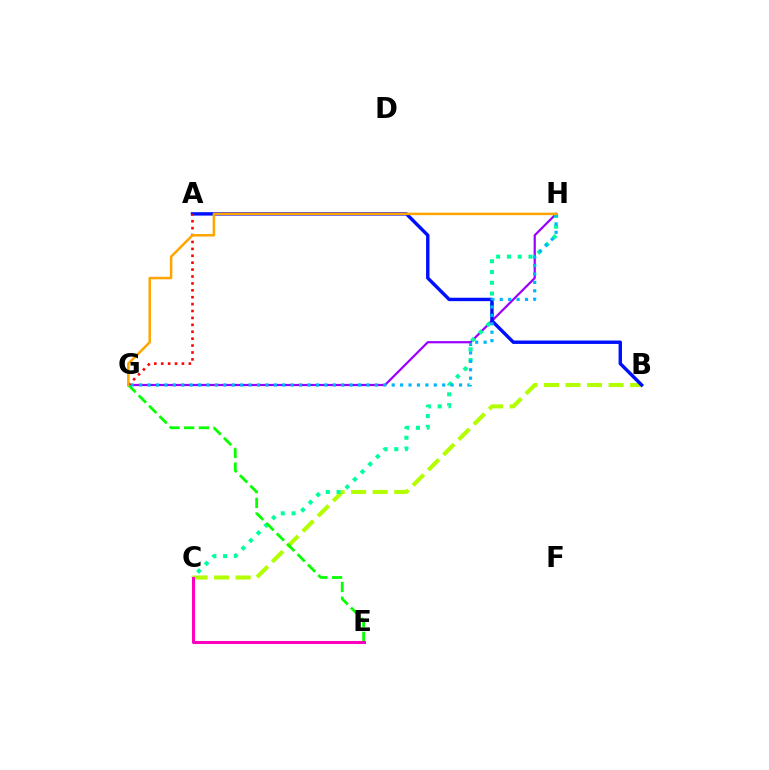{('B', 'C'): [{'color': '#b3ff00', 'line_style': 'dashed', 'thickness': 2.93}], ('G', 'H'): [{'color': '#9b00ff', 'line_style': 'solid', 'thickness': 1.6}, {'color': '#00b5ff', 'line_style': 'dotted', 'thickness': 2.29}, {'color': '#ffa500', 'line_style': 'solid', 'thickness': 1.8}], ('C', 'H'): [{'color': '#00ff9d', 'line_style': 'dotted', 'thickness': 2.93}], ('E', 'G'): [{'color': '#08ff00', 'line_style': 'dashed', 'thickness': 1.99}], ('A', 'B'): [{'color': '#0010ff', 'line_style': 'solid', 'thickness': 2.46}], ('A', 'G'): [{'color': '#ff0000', 'line_style': 'dotted', 'thickness': 1.88}], ('C', 'E'): [{'color': '#ff00bd', 'line_style': 'solid', 'thickness': 2.2}]}